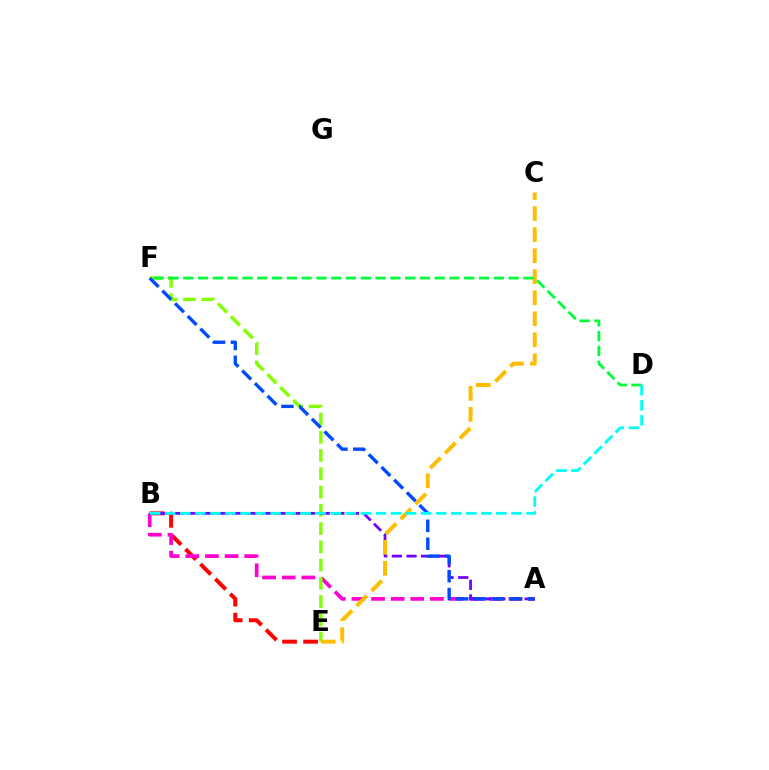{('B', 'E'): [{'color': '#ff0000', 'line_style': 'dashed', 'thickness': 2.86}], ('A', 'B'): [{'color': '#ff00cf', 'line_style': 'dashed', 'thickness': 2.67}, {'color': '#7200ff', 'line_style': 'dashed', 'thickness': 1.99}], ('E', 'F'): [{'color': '#84ff00', 'line_style': 'dashed', 'thickness': 2.48}], ('A', 'F'): [{'color': '#004bff', 'line_style': 'dashed', 'thickness': 2.43}], ('C', 'E'): [{'color': '#ffbd00', 'line_style': 'dashed', 'thickness': 2.86}], ('D', 'F'): [{'color': '#00ff39', 'line_style': 'dashed', 'thickness': 2.01}], ('B', 'D'): [{'color': '#00fff6', 'line_style': 'dashed', 'thickness': 2.04}]}